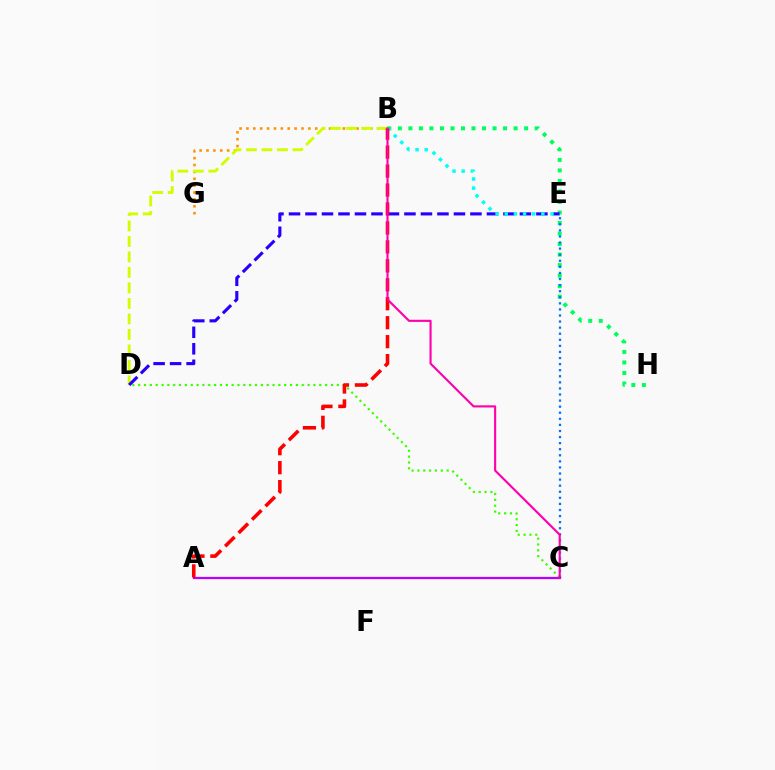{('B', 'H'): [{'color': '#00ff5c', 'line_style': 'dotted', 'thickness': 2.86}], ('B', 'G'): [{'color': '#ff9400', 'line_style': 'dotted', 'thickness': 1.87}], ('B', 'D'): [{'color': '#d1ff00', 'line_style': 'dashed', 'thickness': 2.1}], ('C', 'D'): [{'color': '#3dff00', 'line_style': 'dotted', 'thickness': 1.59}], ('D', 'E'): [{'color': '#2500ff', 'line_style': 'dashed', 'thickness': 2.24}], ('C', 'E'): [{'color': '#0074ff', 'line_style': 'dotted', 'thickness': 1.65}], ('A', 'C'): [{'color': '#b900ff', 'line_style': 'solid', 'thickness': 1.62}], ('B', 'E'): [{'color': '#00fff6', 'line_style': 'dotted', 'thickness': 2.49}], ('A', 'B'): [{'color': '#ff0000', 'line_style': 'dashed', 'thickness': 2.57}], ('B', 'C'): [{'color': '#ff00ac', 'line_style': 'solid', 'thickness': 1.53}]}